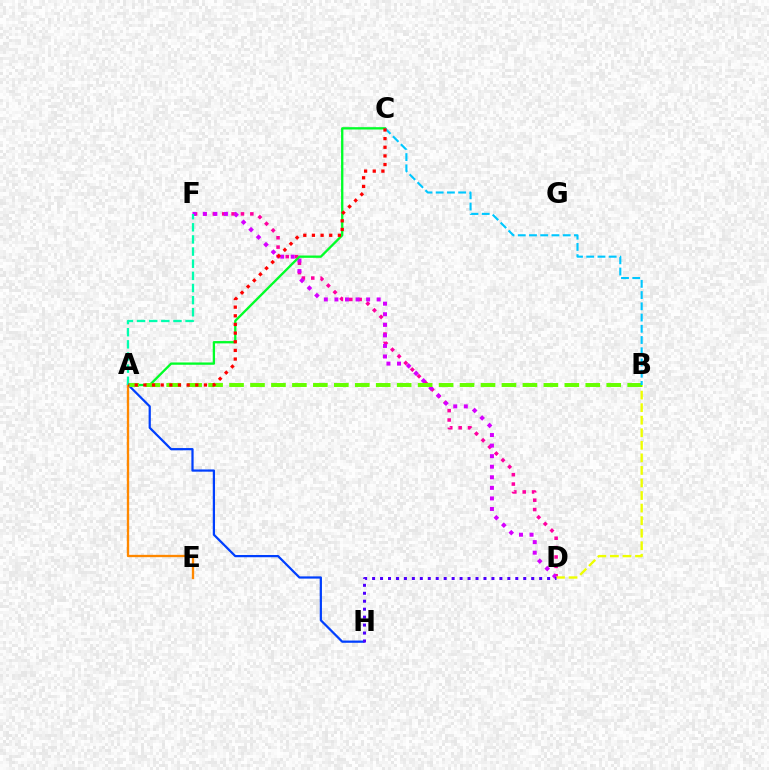{('D', 'F'): [{'color': '#ff00a0', 'line_style': 'dotted', 'thickness': 2.55}, {'color': '#d600ff', 'line_style': 'dotted', 'thickness': 2.87}], ('A', 'H'): [{'color': '#003fff', 'line_style': 'solid', 'thickness': 1.61}], ('B', 'D'): [{'color': '#eeff00', 'line_style': 'dashed', 'thickness': 1.71}], ('A', 'C'): [{'color': '#00ff27', 'line_style': 'solid', 'thickness': 1.67}, {'color': '#ff0000', 'line_style': 'dotted', 'thickness': 2.35}], ('A', 'B'): [{'color': '#66ff00', 'line_style': 'dashed', 'thickness': 2.85}], ('A', 'E'): [{'color': '#ff8800', 'line_style': 'solid', 'thickness': 1.68}], ('D', 'H'): [{'color': '#4f00ff', 'line_style': 'dotted', 'thickness': 2.16}], ('B', 'C'): [{'color': '#00c7ff', 'line_style': 'dashed', 'thickness': 1.53}], ('A', 'F'): [{'color': '#00ffaf', 'line_style': 'dashed', 'thickness': 1.65}]}